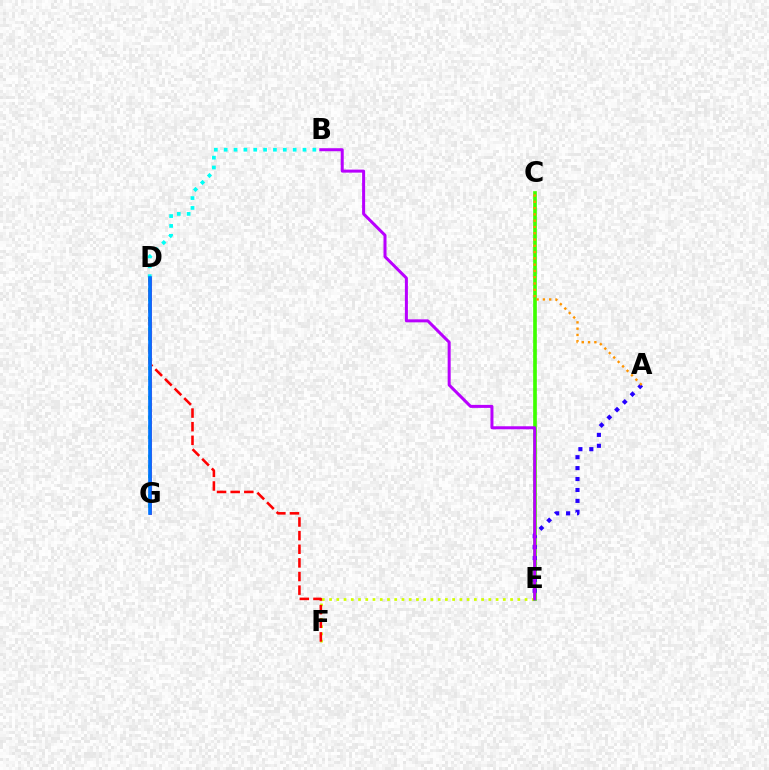{('D', 'G'): [{'color': '#00ff5c', 'line_style': 'dotted', 'thickness': 2.67}, {'color': '#ff00ac', 'line_style': 'solid', 'thickness': 2.08}, {'color': '#0074ff', 'line_style': 'solid', 'thickness': 2.64}], ('E', 'F'): [{'color': '#d1ff00', 'line_style': 'dotted', 'thickness': 1.97}], ('B', 'D'): [{'color': '#00fff6', 'line_style': 'dotted', 'thickness': 2.68}], ('C', 'E'): [{'color': '#3dff00', 'line_style': 'solid', 'thickness': 2.64}], ('D', 'F'): [{'color': '#ff0000', 'line_style': 'dashed', 'thickness': 1.85}], ('A', 'E'): [{'color': '#2500ff', 'line_style': 'dotted', 'thickness': 2.97}], ('B', 'E'): [{'color': '#b900ff', 'line_style': 'solid', 'thickness': 2.17}], ('A', 'C'): [{'color': '#ff9400', 'line_style': 'dotted', 'thickness': 1.71}]}